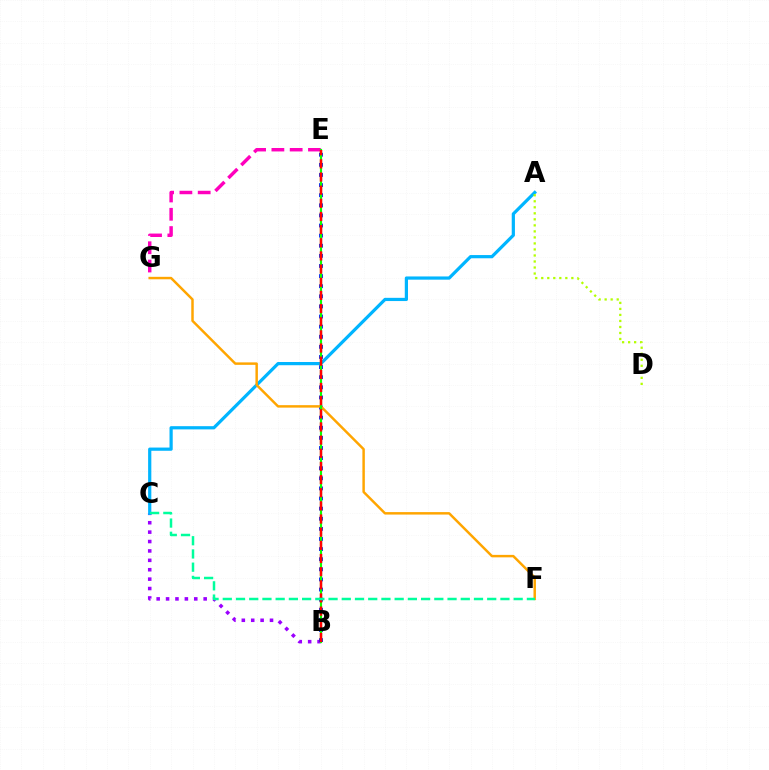{('B', 'C'): [{'color': '#9b00ff', 'line_style': 'dotted', 'thickness': 2.55}], ('E', 'G'): [{'color': '#ff00bd', 'line_style': 'dashed', 'thickness': 2.48}], ('B', 'E'): [{'color': '#0010ff', 'line_style': 'dotted', 'thickness': 2.75}, {'color': '#08ff00', 'line_style': 'solid', 'thickness': 1.55}, {'color': '#ff0000', 'line_style': 'dashed', 'thickness': 1.79}], ('A', 'C'): [{'color': '#00b5ff', 'line_style': 'solid', 'thickness': 2.31}], ('F', 'G'): [{'color': '#ffa500', 'line_style': 'solid', 'thickness': 1.77}], ('A', 'D'): [{'color': '#b3ff00', 'line_style': 'dotted', 'thickness': 1.64}], ('C', 'F'): [{'color': '#00ff9d', 'line_style': 'dashed', 'thickness': 1.8}]}